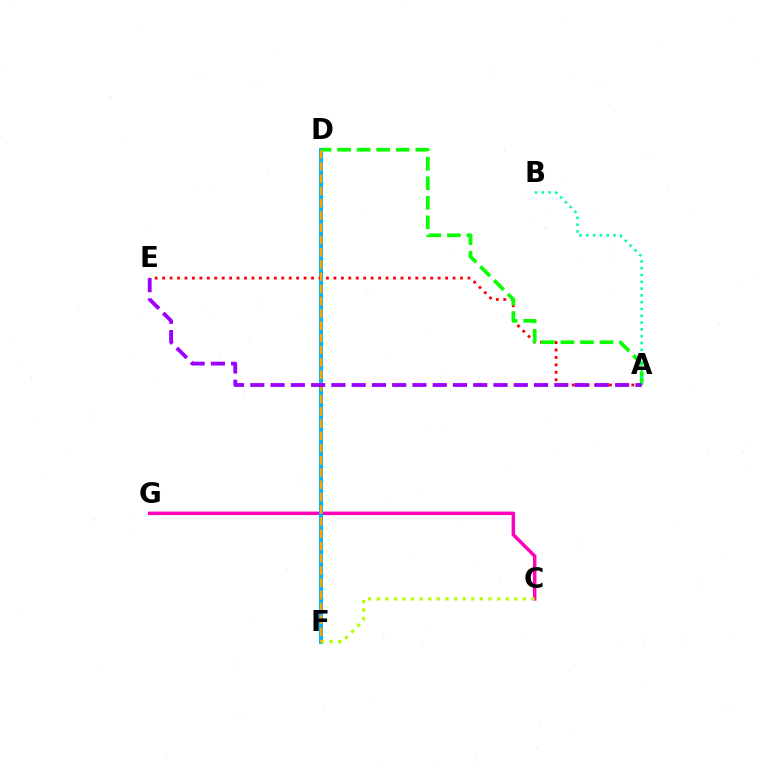{('C', 'G'): [{'color': '#ff00bd', 'line_style': 'solid', 'thickness': 2.5}], ('D', 'F'): [{'color': '#0010ff', 'line_style': 'solid', 'thickness': 1.58}, {'color': '#00b5ff', 'line_style': 'solid', 'thickness': 2.89}, {'color': '#ffa500', 'line_style': 'dashed', 'thickness': 1.66}], ('A', 'E'): [{'color': '#ff0000', 'line_style': 'dotted', 'thickness': 2.02}, {'color': '#9b00ff', 'line_style': 'dashed', 'thickness': 2.75}], ('A', 'D'): [{'color': '#08ff00', 'line_style': 'dashed', 'thickness': 2.65}], ('A', 'B'): [{'color': '#00ff9d', 'line_style': 'dotted', 'thickness': 1.85}], ('C', 'F'): [{'color': '#b3ff00', 'line_style': 'dotted', 'thickness': 2.34}]}